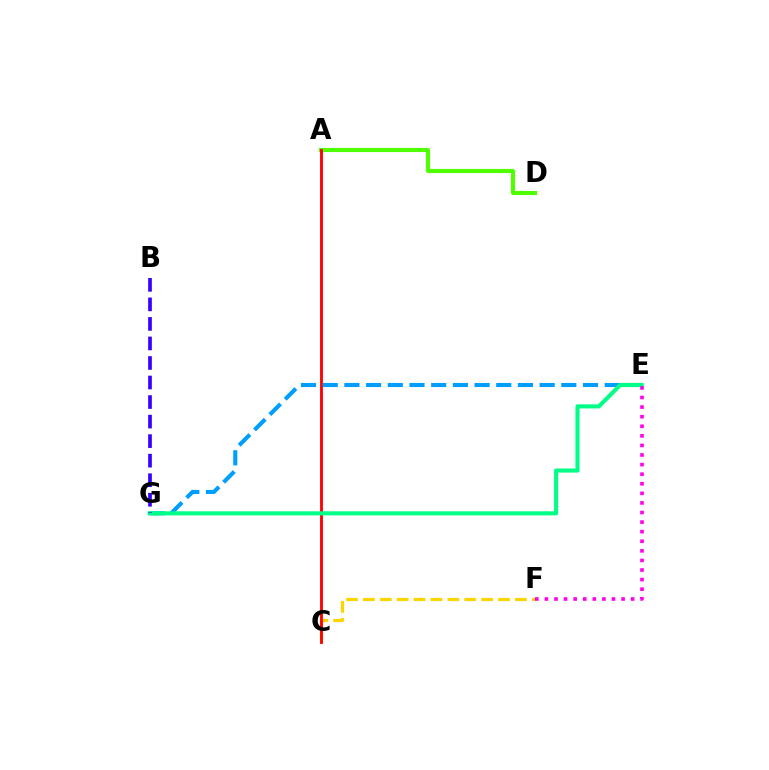{('A', 'D'): [{'color': '#4fff00', 'line_style': 'solid', 'thickness': 2.96}], ('C', 'F'): [{'color': '#ffd500', 'line_style': 'dashed', 'thickness': 2.3}], ('A', 'C'): [{'color': '#ff0000', 'line_style': 'solid', 'thickness': 2.05}], ('E', 'G'): [{'color': '#009eff', 'line_style': 'dashed', 'thickness': 2.95}, {'color': '#00ff86', 'line_style': 'solid', 'thickness': 2.95}], ('E', 'F'): [{'color': '#ff00ed', 'line_style': 'dotted', 'thickness': 2.6}], ('B', 'G'): [{'color': '#3700ff', 'line_style': 'dashed', 'thickness': 2.65}]}